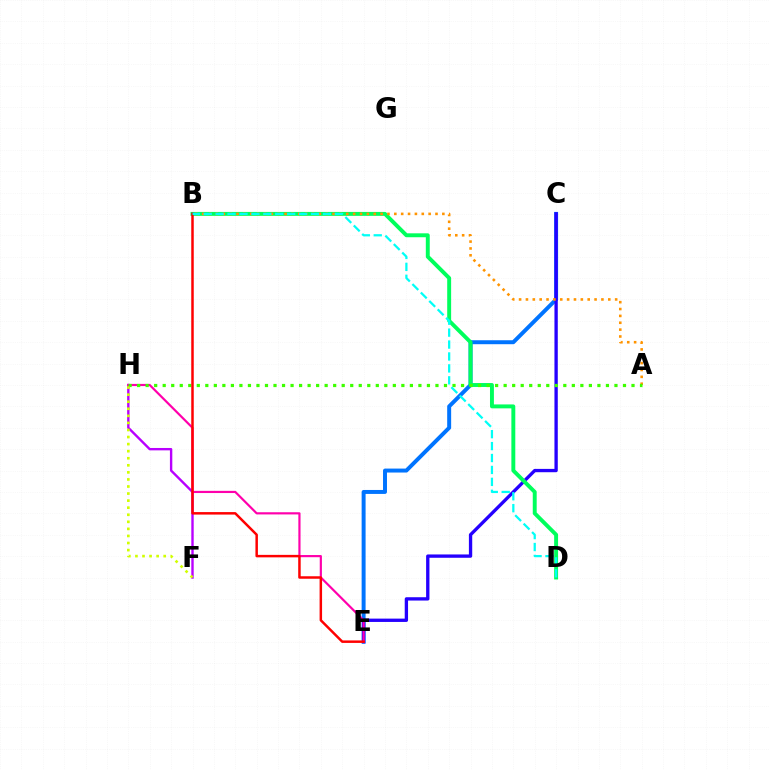{('C', 'E'): [{'color': '#0074ff', 'line_style': 'solid', 'thickness': 2.85}, {'color': '#2500ff', 'line_style': 'solid', 'thickness': 2.39}], ('B', 'D'): [{'color': '#00ff5c', 'line_style': 'solid', 'thickness': 2.82}, {'color': '#00fff6', 'line_style': 'dashed', 'thickness': 1.62}], ('A', 'B'): [{'color': '#ff9400', 'line_style': 'dotted', 'thickness': 1.86}], ('F', 'H'): [{'color': '#b900ff', 'line_style': 'solid', 'thickness': 1.72}, {'color': '#d1ff00', 'line_style': 'dotted', 'thickness': 1.92}], ('E', 'H'): [{'color': '#ff00ac', 'line_style': 'solid', 'thickness': 1.57}], ('A', 'H'): [{'color': '#3dff00', 'line_style': 'dotted', 'thickness': 2.32}], ('B', 'E'): [{'color': '#ff0000', 'line_style': 'solid', 'thickness': 1.79}]}